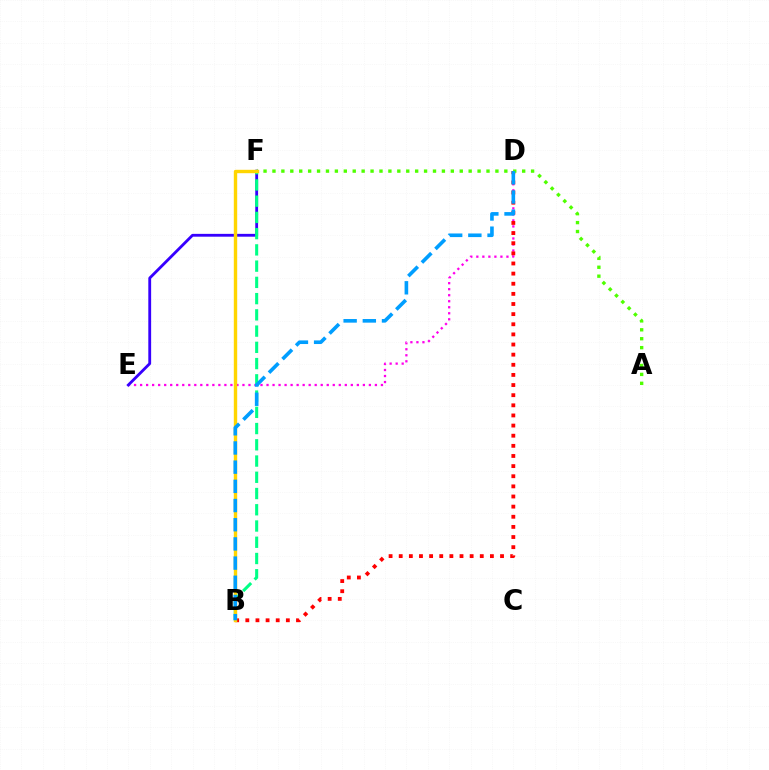{('D', 'E'): [{'color': '#ff00ed', 'line_style': 'dotted', 'thickness': 1.64}], ('B', 'D'): [{'color': '#ff0000', 'line_style': 'dotted', 'thickness': 2.75}, {'color': '#009eff', 'line_style': 'dashed', 'thickness': 2.61}], ('E', 'F'): [{'color': '#3700ff', 'line_style': 'solid', 'thickness': 2.04}], ('B', 'F'): [{'color': '#00ff86', 'line_style': 'dashed', 'thickness': 2.21}, {'color': '#ffd500', 'line_style': 'solid', 'thickness': 2.44}], ('A', 'F'): [{'color': '#4fff00', 'line_style': 'dotted', 'thickness': 2.42}]}